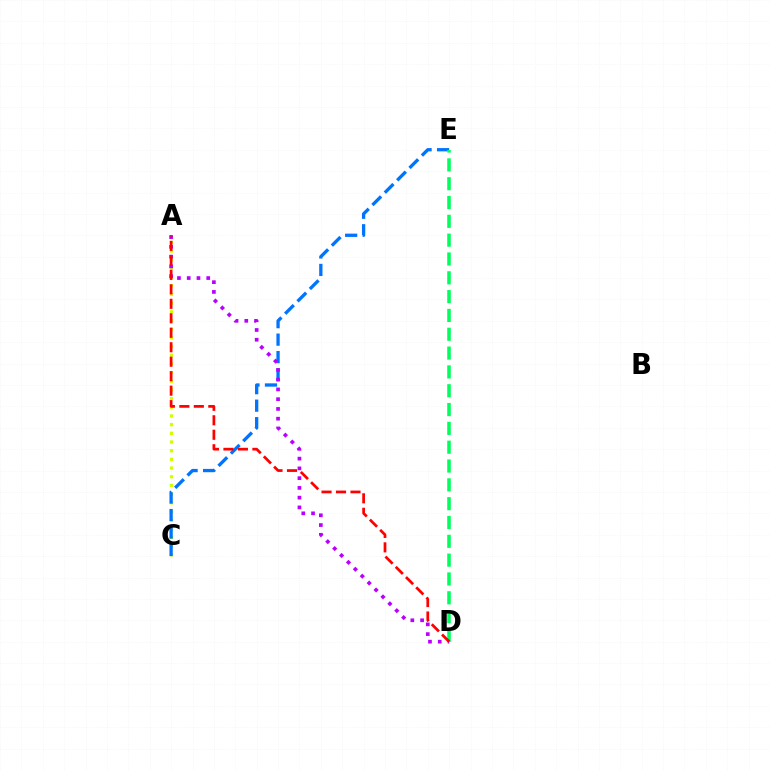{('A', 'C'): [{'color': '#d1ff00', 'line_style': 'dotted', 'thickness': 2.36}], ('C', 'E'): [{'color': '#0074ff', 'line_style': 'dashed', 'thickness': 2.38}], ('D', 'E'): [{'color': '#00ff5c', 'line_style': 'dashed', 'thickness': 2.56}], ('A', 'D'): [{'color': '#b900ff', 'line_style': 'dotted', 'thickness': 2.65}, {'color': '#ff0000', 'line_style': 'dashed', 'thickness': 1.97}]}